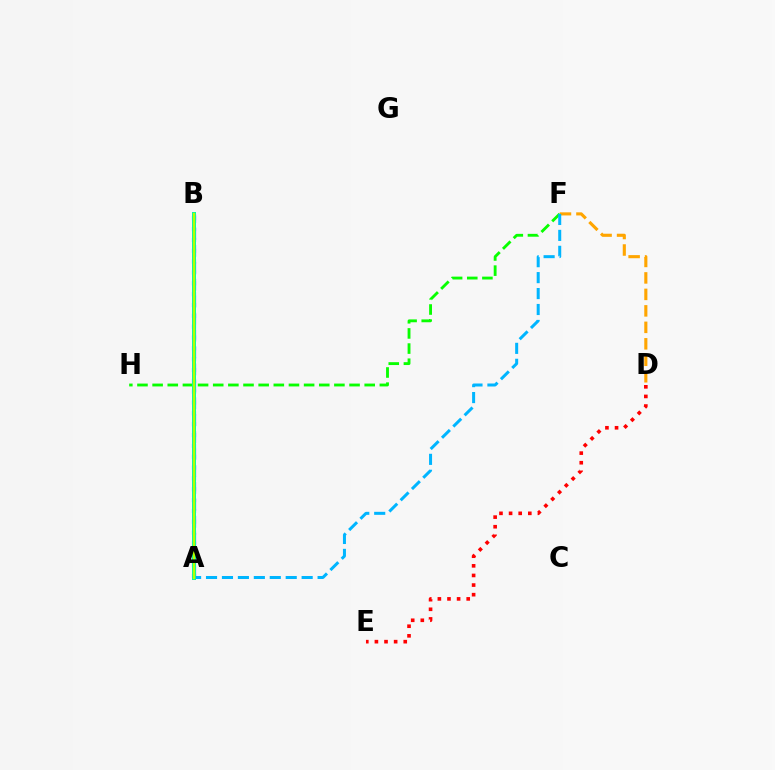{('D', 'E'): [{'color': '#ff0000', 'line_style': 'dotted', 'thickness': 2.61}], ('A', 'B'): [{'color': '#0010ff', 'line_style': 'dotted', 'thickness': 2.94}, {'color': '#ff00bd', 'line_style': 'solid', 'thickness': 2.79}, {'color': '#9b00ff', 'line_style': 'dashed', 'thickness': 2.3}, {'color': '#00ff9d', 'line_style': 'solid', 'thickness': 2.85}, {'color': '#b3ff00', 'line_style': 'solid', 'thickness': 1.56}], ('D', 'F'): [{'color': '#ffa500', 'line_style': 'dashed', 'thickness': 2.24}], ('F', 'H'): [{'color': '#08ff00', 'line_style': 'dashed', 'thickness': 2.06}], ('A', 'F'): [{'color': '#00b5ff', 'line_style': 'dashed', 'thickness': 2.17}]}